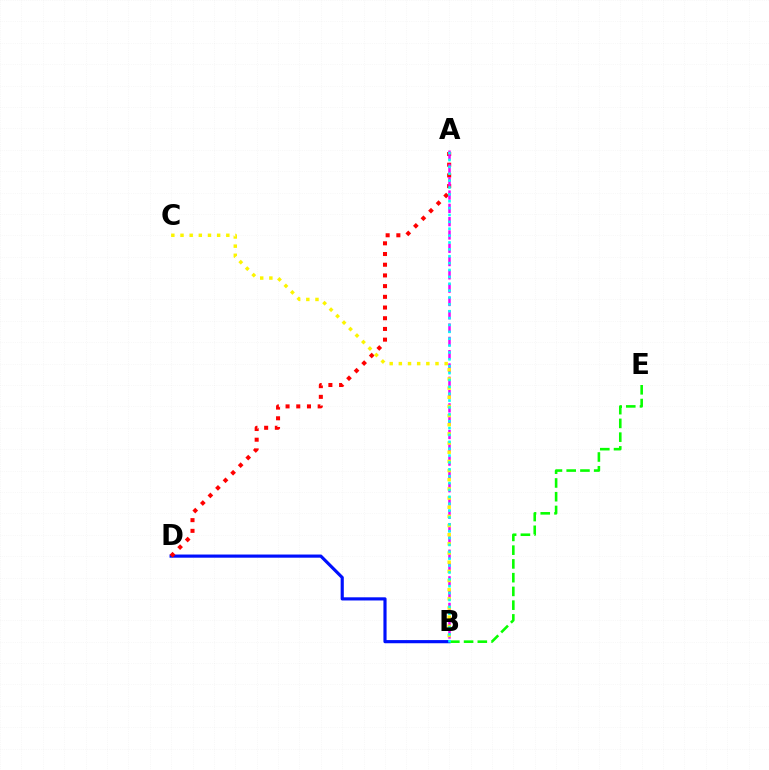{('B', 'D'): [{'color': '#0010ff', 'line_style': 'solid', 'thickness': 2.27}], ('B', 'E'): [{'color': '#08ff00', 'line_style': 'dashed', 'thickness': 1.87}], ('A', 'D'): [{'color': '#ff0000', 'line_style': 'dotted', 'thickness': 2.91}], ('A', 'B'): [{'color': '#ee00ff', 'line_style': 'dashed', 'thickness': 1.81}, {'color': '#00fff6', 'line_style': 'dotted', 'thickness': 1.87}], ('B', 'C'): [{'color': '#fcf500', 'line_style': 'dotted', 'thickness': 2.49}]}